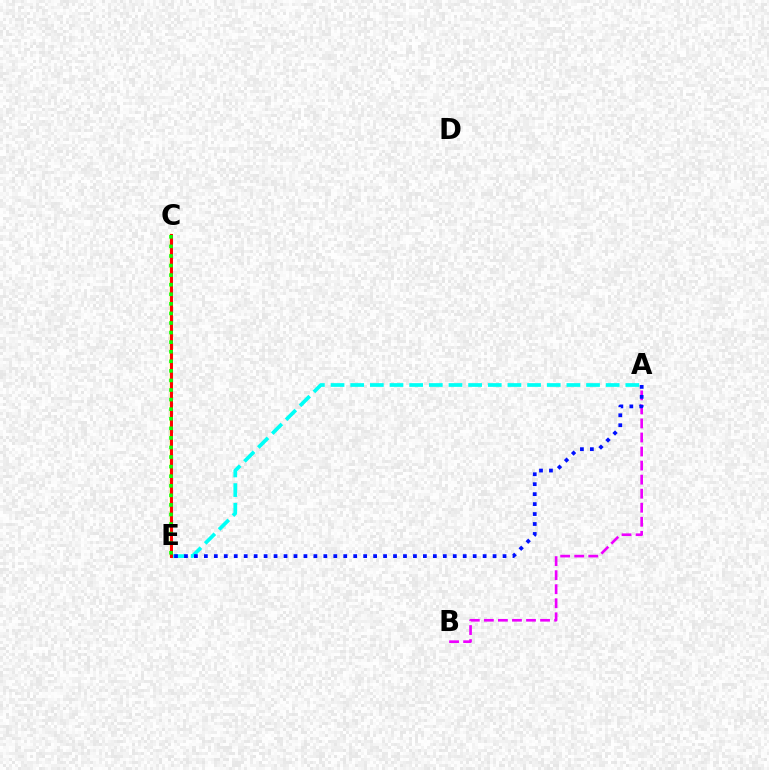{('C', 'E'): [{'color': '#fcf500', 'line_style': 'solid', 'thickness': 1.77}, {'color': '#ff0000', 'line_style': 'solid', 'thickness': 2.12}, {'color': '#08ff00', 'line_style': 'dotted', 'thickness': 2.6}], ('A', 'E'): [{'color': '#00fff6', 'line_style': 'dashed', 'thickness': 2.67}, {'color': '#0010ff', 'line_style': 'dotted', 'thickness': 2.7}], ('A', 'B'): [{'color': '#ee00ff', 'line_style': 'dashed', 'thickness': 1.91}]}